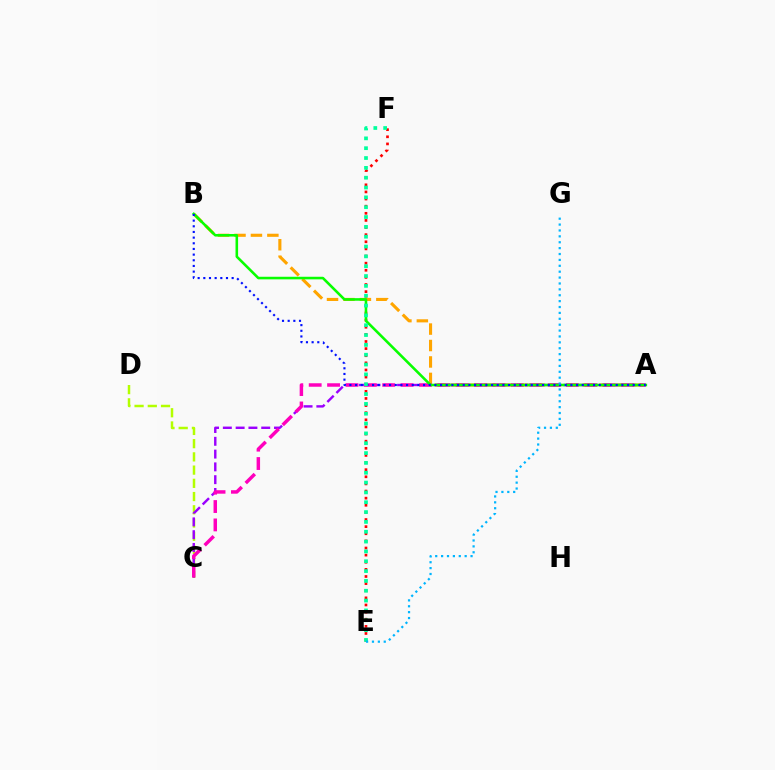{('C', 'D'): [{'color': '#b3ff00', 'line_style': 'dashed', 'thickness': 1.8}], ('E', 'F'): [{'color': '#ff0000', 'line_style': 'dotted', 'thickness': 1.93}, {'color': '#00ff9d', 'line_style': 'dotted', 'thickness': 2.67}], ('A', 'B'): [{'color': '#ffa500', 'line_style': 'dashed', 'thickness': 2.23}, {'color': '#08ff00', 'line_style': 'solid', 'thickness': 1.86}, {'color': '#0010ff', 'line_style': 'dotted', 'thickness': 1.54}], ('A', 'C'): [{'color': '#9b00ff', 'line_style': 'dashed', 'thickness': 1.74}, {'color': '#ff00bd', 'line_style': 'dashed', 'thickness': 2.5}], ('E', 'G'): [{'color': '#00b5ff', 'line_style': 'dotted', 'thickness': 1.6}]}